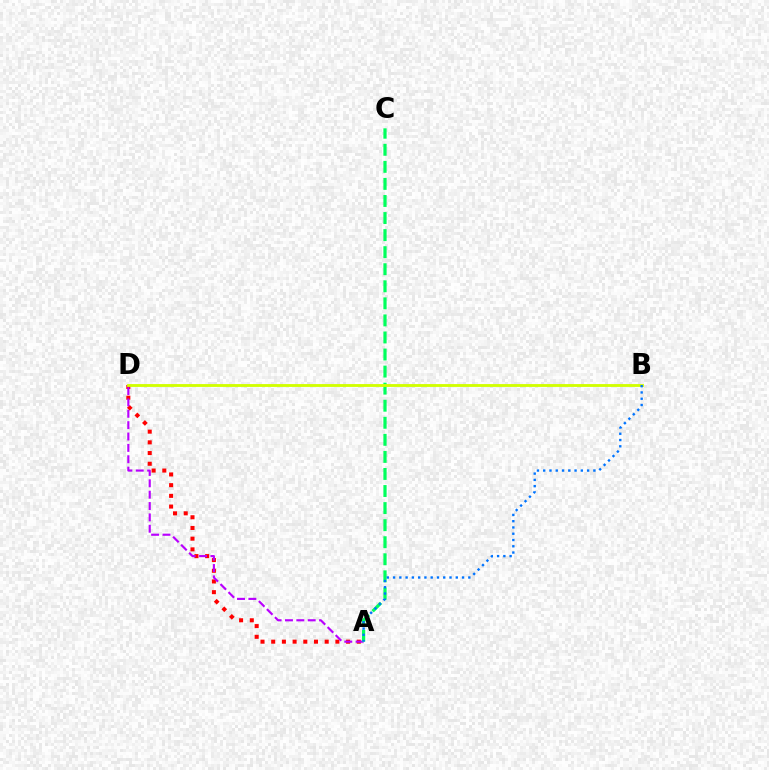{('A', 'D'): [{'color': '#ff0000', 'line_style': 'dotted', 'thickness': 2.91}, {'color': '#b900ff', 'line_style': 'dashed', 'thickness': 1.54}], ('A', 'C'): [{'color': '#00ff5c', 'line_style': 'dashed', 'thickness': 2.32}], ('B', 'D'): [{'color': '#d1ff00', 'line_style': 'solid', 'thickness': 2.05}], ('A', 'B'): [{'color': '#0074ff', 'line_style': 'dotted', 'thickness': 1.7}]}